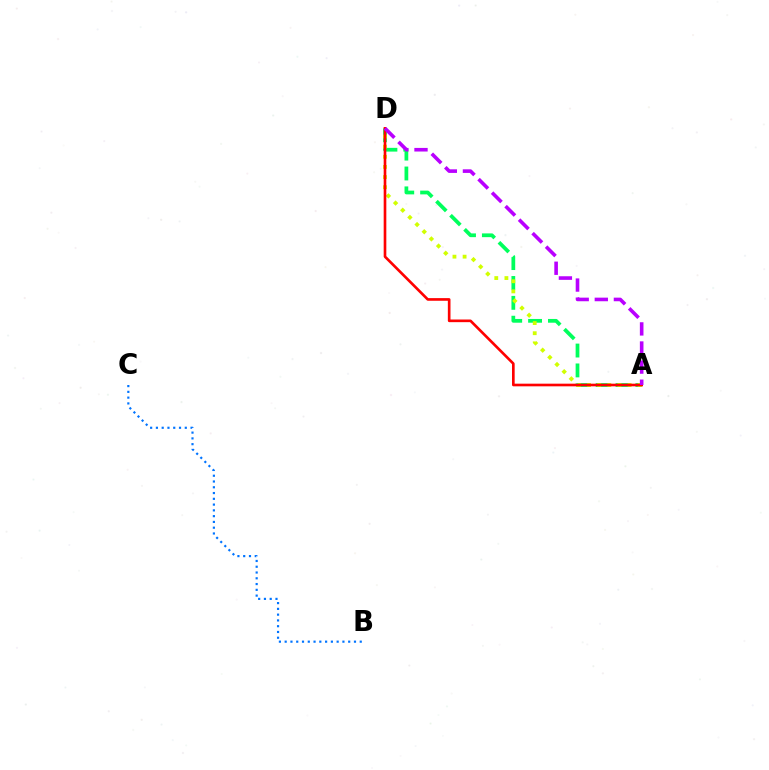{('A', 'D'): [{'color': '#00ff5c', 'line_style': 'dashed', 'thickness': 2.7}, {'color': '#d1ff00', 'line_style': 'dotted', 'thickness': 2.75}, {'color': '#ff0000', 'line_style': 'solid', 'thickness': 1.91}, {'color': '#b900ff', 'line_style': 'dashed', 'thickness': 2.59}], ('B', 'C'): [{'color': '#0074ff', 'line_style': 'dotted', 'thickness': 1.57}]}